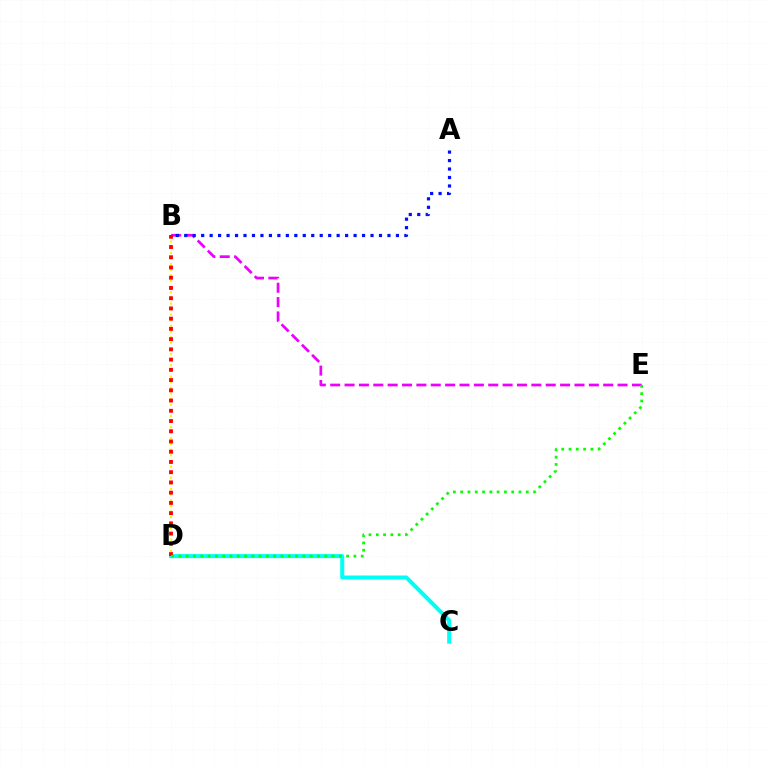{('B', 'E'): [{'color': '#ee00ff', 'line_style': 'dashed', 'thickness': 1.95}], ('C', 'D'): [{'color': '#00fff6', 'line_style': 'solid', 'thickness': 2.89}], ('B', 'D'): [{'color': '#fcf500', 'line_style': 'dotted', 'thickness': 1.53}, {'color': '#ff0000', 'line_style': 'dotted', 'thickness': 2.78}], ('A', 'B'): [{'color': '#0010ff', 'line_style': 'dotted', 'thickness': 2.3}], ('D', 'E'): [{'color': '#08ff00', 'line_style': 'dotted', 'thickness': 1.98}]}